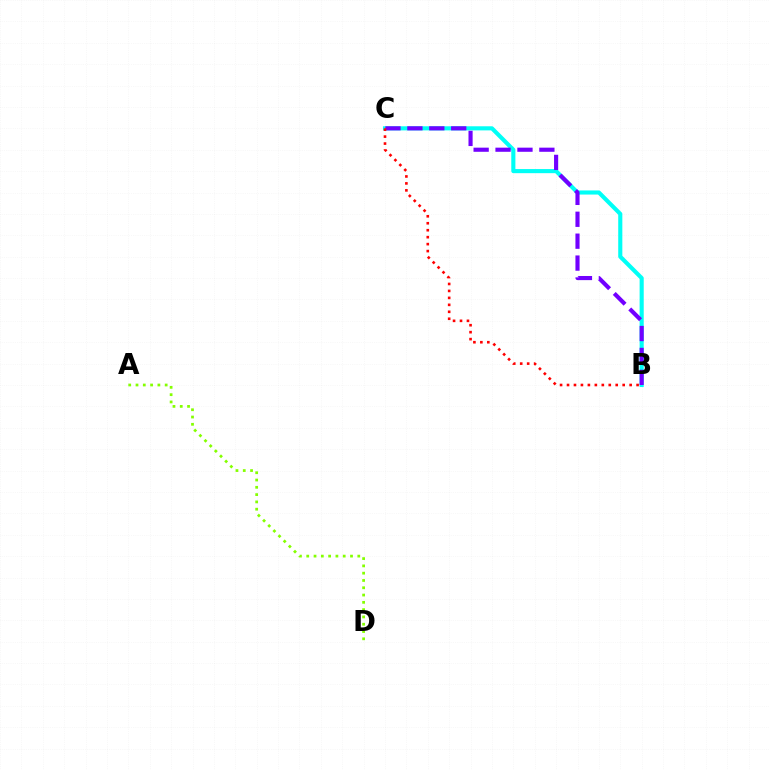{('A', 'D'): [{'color': '#84ff00', 'line_style': 'dotted', 'thickness': 1.98}], ('B', 'C'): [{'color': '#00fff6', 'line_style': 'solid', 'thickness': 2.96}, {'color': '#7200ff', 'line_style': 'dashed', 'thickness': 2.98}, {'color': '#ff0000', 'line_style': 'dotted', 'thickness': 1.89}]}